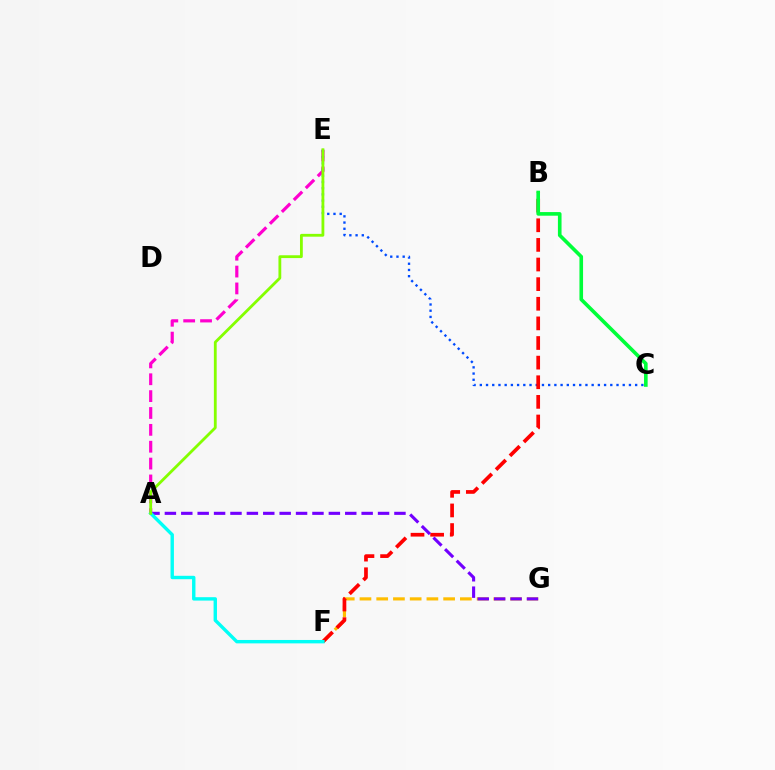{('A', 'E'): [{'color': '#ff00cf', 'line_style': 'dashed', 'thickness': 2.29}, {'color': '#84ff00', 'line_style': 'solid', 'thickness': 2.02}], ('C', 'E'): [{'color': '#004bff', 'line_style': 'dotted', 'thickness': 1.69}], ('F', 'G'): [{'color': '#ffbd00', 'line_style': 'dashed', 'thickness': 2.27}], ('B', 'F'): [{'color': '#ff0000', 'line_style': 'dashed', 'thickness': 2.67}], ('A', 'G'): [{'color': '#7200ff', 'line_style': 'dashed', 'thickness': 2.23}], ('B', 'C'): [{'color': '#00ff39', 'line_style': 'solid', 'thickness': 2.61}], ('A', 'F'): [{'color': '#00fff6', 'line_style': 'solid', 'thickness': 2.45}]}